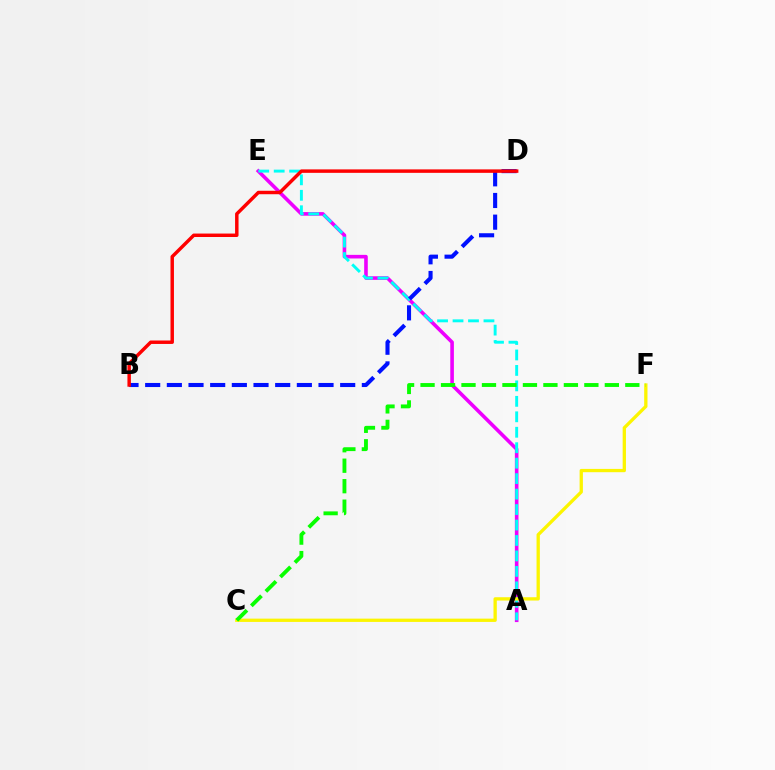{('A', 'E'): [{'color': '#ee00ff', 'line_style': 'solid', 'thickness': 2.59}, {'color': '#00fff6', 'line_style': 'dashed', 'thickness': 2.1}], ('B', 'D'): [{'color': '#0010ff', 'line_style': 'dashed', 'thickness': 2.94}, {'color': '#ff0000', 'line_style': 'solid', 'thickness': 2.49}], ('C', 'F'): [{'color': '#fcf500', 'line_style': 'solid', 'thickness': 2.38}, {'color': '#08ff00', 'line_style': 'dashed', 'thickness': 2.78}]}